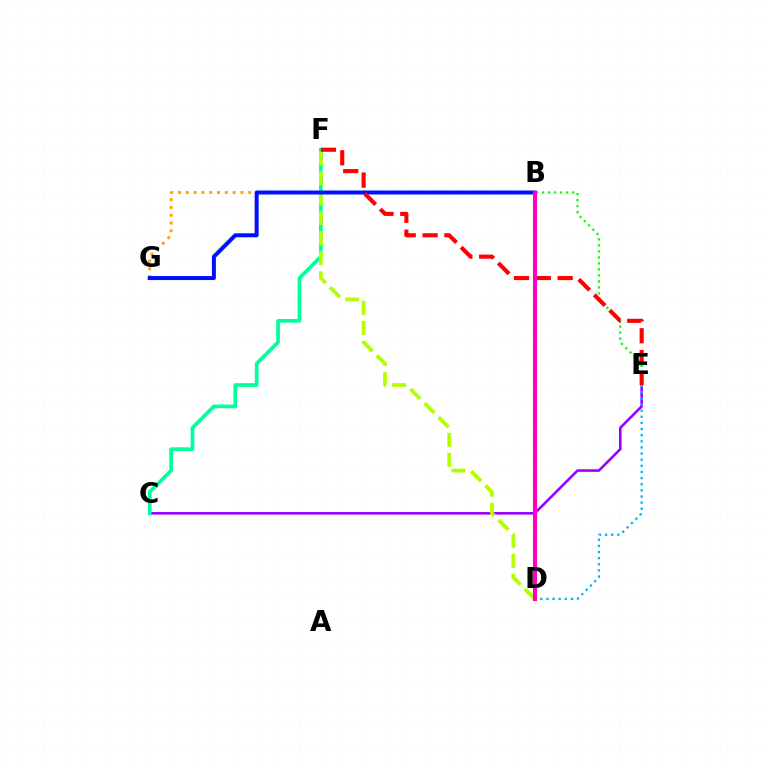{('B', 'E'): [{'color': '#08ff00', 'line_style': 'dotted', 'thickness': 1.63}], ('C', 'E'): [{'color': '#9b00ff', 'line_style': 'solid', 'thickness': 1.87}], ('C', 'F'): [{'color': '#00ff9d', 'line_style': 'solid', 'thickness': 2.67}], ('B', 'G'): [{'color': '#ffa500', 'line_style': 'dotted', 'thickness': 2.12}, {'color': '#0010ff', 'line_style': 'solid', 'thickness': 2.87}], ('D', 'F'): [{'color': '#b3ff00', 'line_style': 'dashed', 'thickness': 2.72}], ('E', 'F'): [{'color': '#ff0000', 'line_style': 'dashed', 'thickness': 2.97}], ('D', 'E'): [{'color': '#00b5ff', 'line_style': 'dotted', 'thickness': 1.67}], ('B', 'D'): [{'color': '#ff00bd', 'line_style': 'solid', 'thickness': 2.94}]}